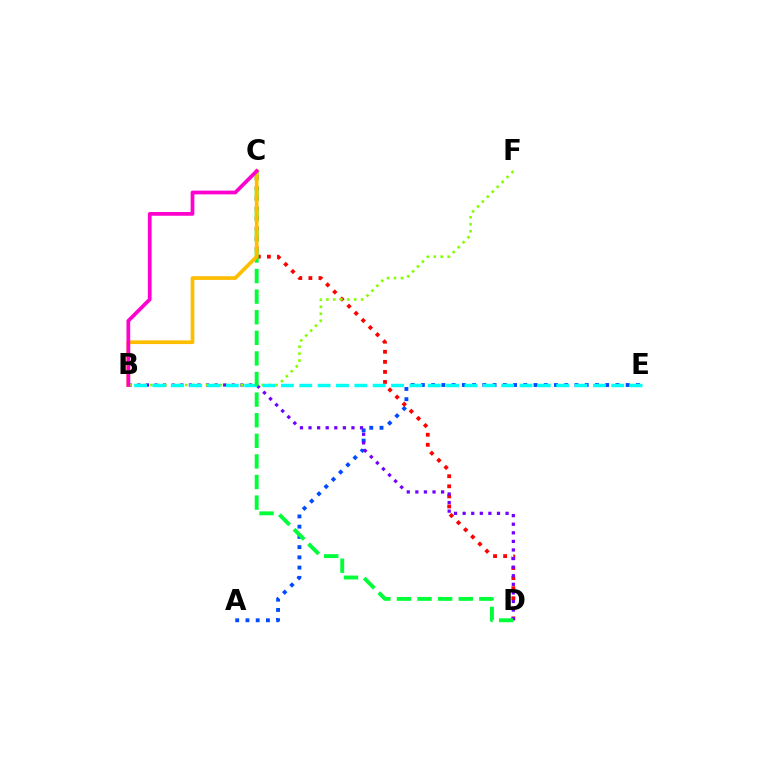{('A', 'E'): [{'color': '#004bff', 'line_style': 'dotted', 'thickness': 2.78}], ('C', 'D'): [{'color': '#ff0000', 'line_style': 'dotted', 'thickness': 2.74}, {'color': '#00ff39', 'line_style': 'dashed', 'thickness': 2.8}], ('B', 'D'): [{'color': '#7200ff', 'line_style': 'dotted', 'thickness': 2.33}], ('B', 'F'): [{'color': '#84ff00', 'line_style': 'dotted', 'thickness': 1.89}], ('B', 'E'): [{'color': '#00fff6', 'line_style': 'dashed', 'thickness': 2.49}], ('B', 'C'): [{'color': '#ffbd00', 'line_style': 'solid', 'thickness': 2.66}, {'color': '#ff00cf', 'line_style': 'solid', 'thickness': 2.68}]}